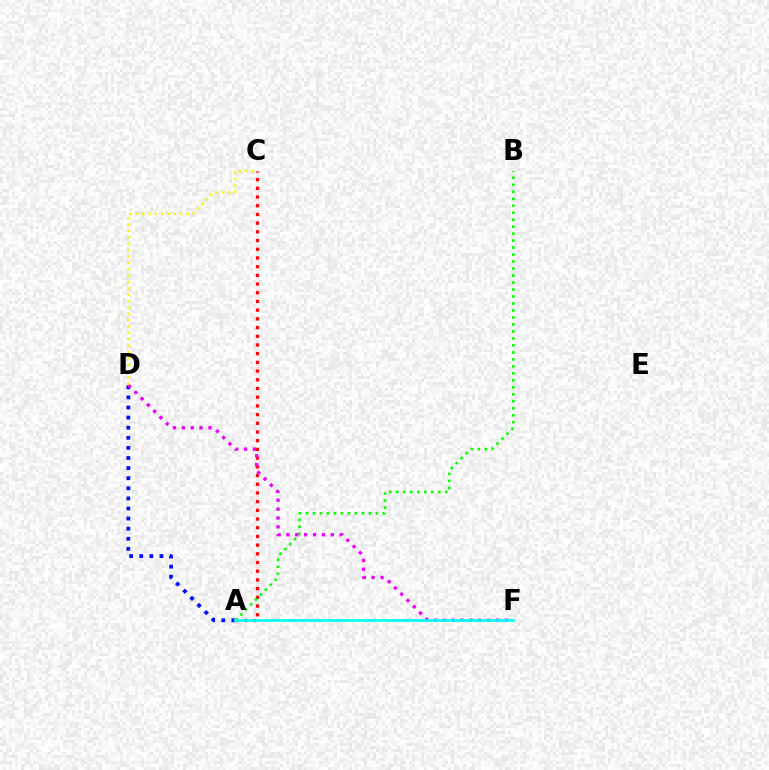{('A', 'D'): [{'color': '#0010ff', 'line_style': 'dotted', 'thickness': 2.74}], ('A', 'C'): [{'color': '#ff0000', 'line_style': 'dotted', 'thickness': 2.36}], ('A', 'B'): [{'color': '#08ff00', 'line_style': 'dotted', 'thickness': 1.9}], ('D', 'F'): [{'color': '#ee00ff', 'line_style': 'dotted', 'thickness': 2.41}], ('A', 'F'): [{'color': '#00fff6', 'line_style': 'solid', 'thickness': 1.9}], ('C', 'D'): [{'color': '#fcf500', 'line_style': 'dotted', 'thickness': 1.73}]}